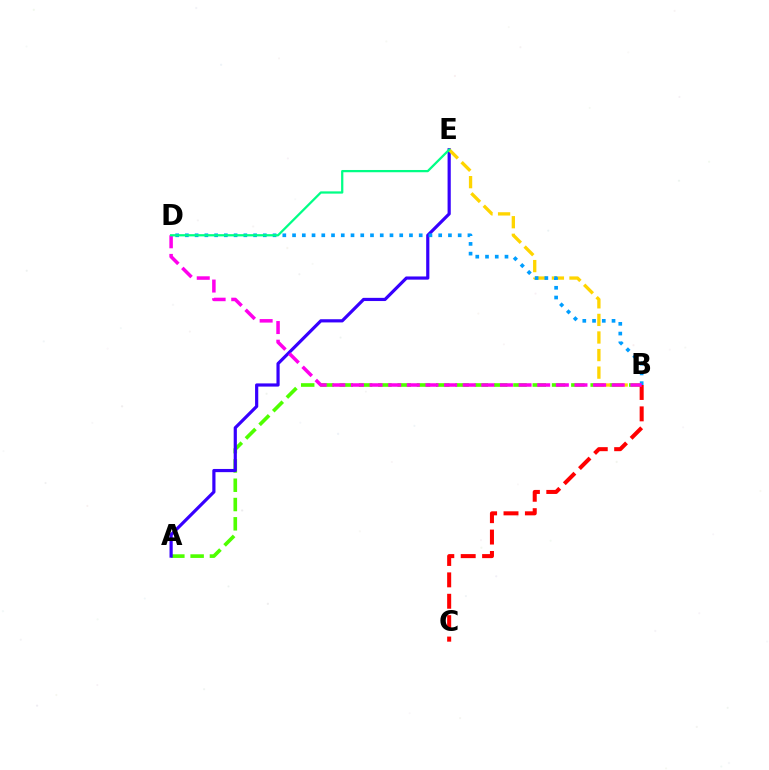{('A', 'B'): [{'color': '#4fff00', 'line_style': 'dashed', 'thickness': 2.62}], ('A', 'E'): [{'color': '#3700ff', 'line_style': 'solid', 'thickness': 2.3}], ('B', 'E'): [{'color': '#ffd500', 'line_style': 'dashed', 'thickness': 2.39}], ('B', 'D'): [{'color': '#009eff', 'line_style': 'dotted', 'thickness': 2.65}, {'color': '#ff00ed', 'line_style': 'dashed', 'thickness': 2.53}], ('B', 'C'): [{'color': '#ff0000', 'line_style': 'dashed', 'thickness': 2.91}], ('D', 'E'): [{'color': '#00ff86', 'line_style': 'solid', 'thickness': 1.62}]}